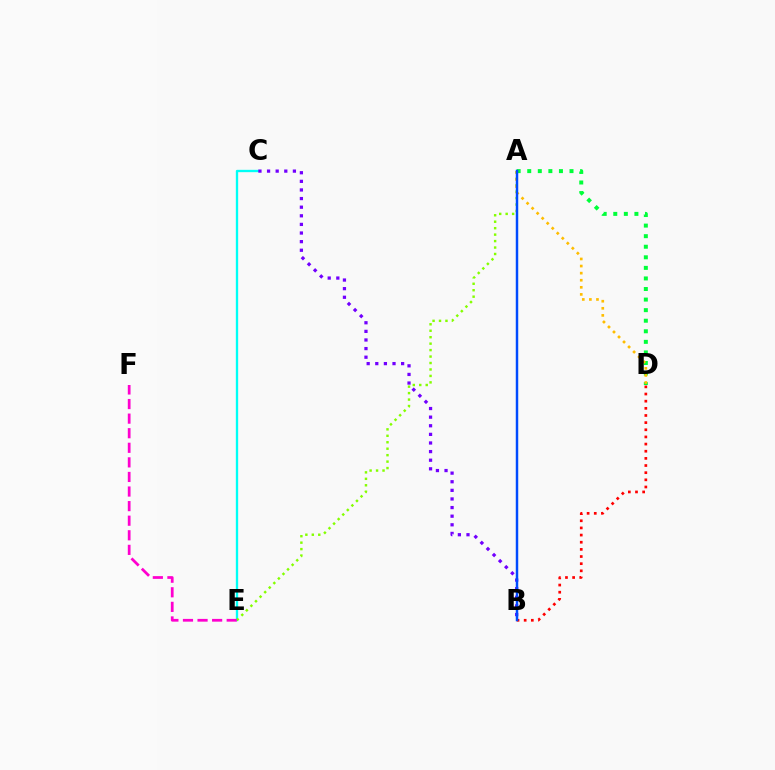{('C', 'E'): [{'color': '#00fff6', 'line_style': 'solid', 'thickness': 1.69}], ('A', 'D'): [{'color': '#00ff39', 'line_style': 'dotted', 'thickness': 2.87}, {'color': '#ffbd00', 'line_style': 'dotted', 'thickness': 1.93}], ('A', 'E'): [{'color': '#84ff00', 'line_style': 'dotted', 'thickness': 1.75}], ('B', 'C'): [{'color': '#7200ff', 'line_style': 'dotted', 'thickness': 2.34}], ('B', 'D'): [{'color': '#ff0000', 'line_style': 'dotted', 'thickness': 1.94}], ('E', 'F'): [{'color': '#ff00cf', 'line_style': 'dashed', 'thickness': 1.98}], ('A', 'B'): [{'color': '#004bff', 'line_style': 'solid', 'thickness': 1.78}]}